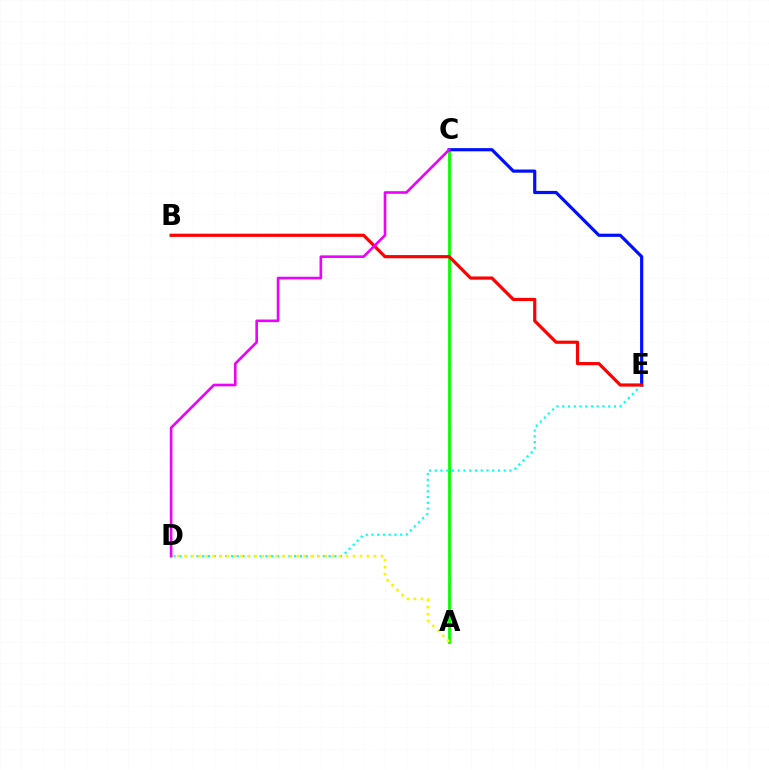{('A', 'C'): [{'color': '#08ff00', 'line_style': 'solid', 'thickness': 2.03}], ('C', 'E'): [{'color': '#0010ff', 'line_style': 'solid', 'thickness': 2.29}], ('D', 'E'): [{'color': '#00fff6', 'line_style': 'dotted', 'thickness': 1.56}], ('A', 'D'): [{'color': '#fcf500', 'line_style': 'dotted', 'thickness': 1.91}], ('B', 'E'): [{'color': '#ff0000', 'line_style': 'solid', 'thickness': 2.29}], ('C', 'D'): [{'color': '#ee00ff', 'line_style': 'solid', 'thickness': 1.89}]}